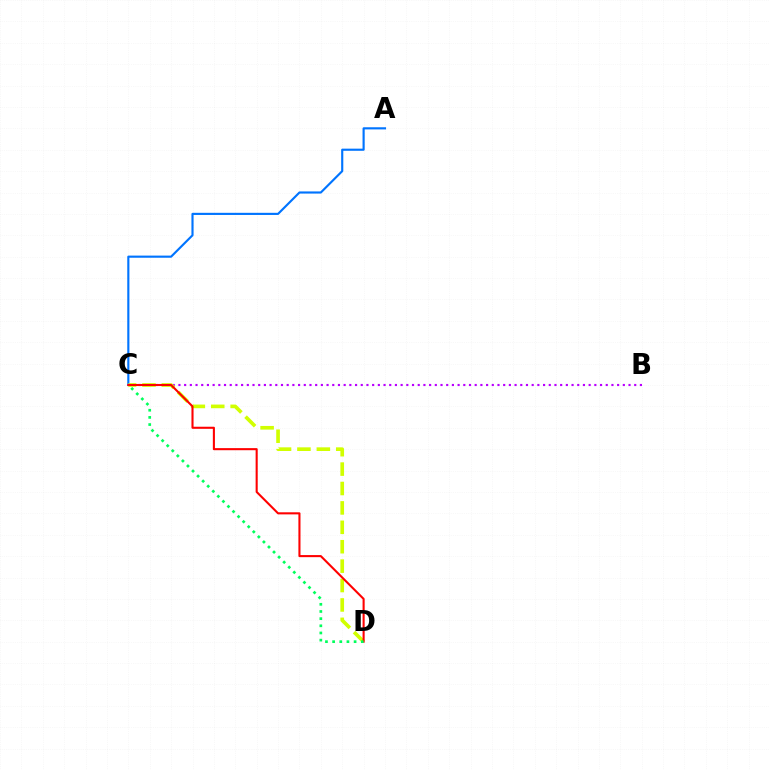{('A', 'C'): [{'color': '#0074ff', 'line_style': 'solid', 'thickness': 1.54}], ('B', 'C'): [{'color': '#b900ff', 'line_style': 'dotted', 'thickness': 1.55}], ('C', 'D'): [{'color': '#d1ff00', 'line_style': 'dashed', 'thickness': 2.64}, {'color': '#ff0000', 'line_style': 'solid', 'thickness': 1.5}, {'color': '#00ff5c', 'line_style': 'dotted', 'thickness': 1.95}]}